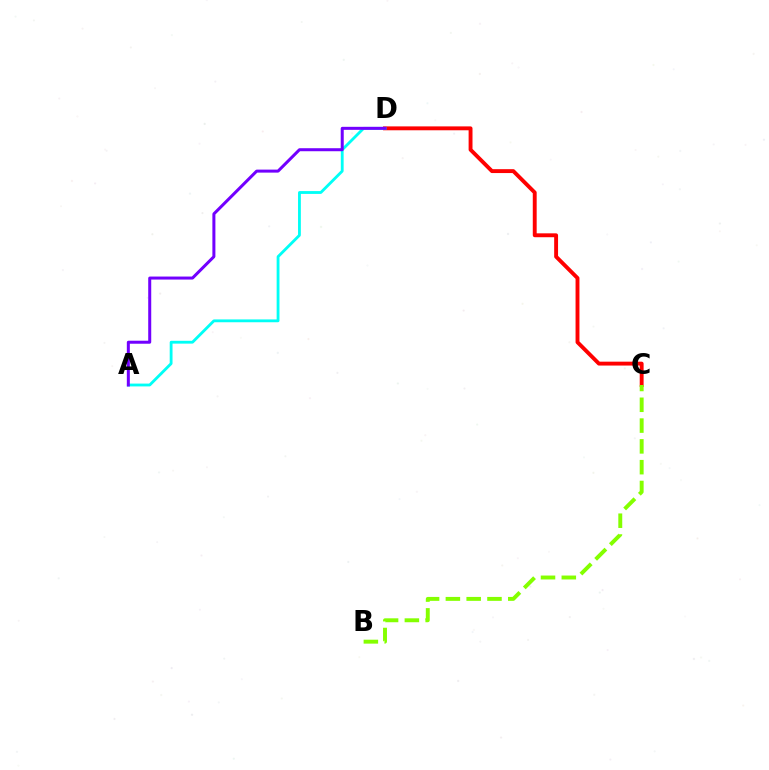{('C', 'D'): [{'color': '#ff0000', 'line_style': 'solid', 'thickness': 2.8}], ('A', 'D'): [{'color': '#00fff6', 'line_style': 'solid', 'thickness': 2.03}, {'color': '#7200ff', 'line_style': 'solid', 'thickness': 2.17}], ('B', 'C'): [{'color': '#84ff00', 'line_style': 'dashed', 'thickness': 2.83}]}